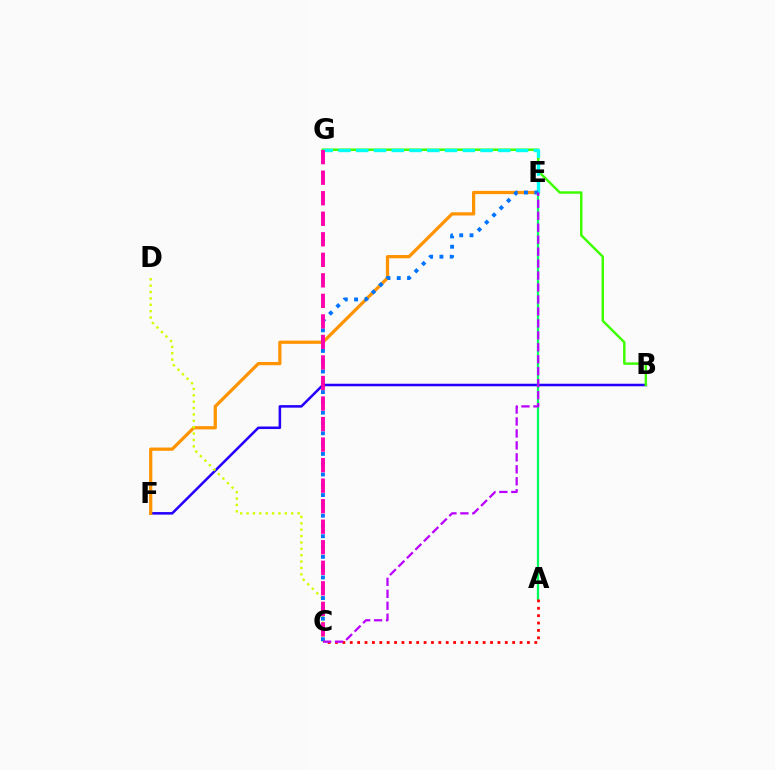{('B', 'F'): [{'color': '#2500ff', 'line_style': 'solid', 'thickness': 1.83}], ('E', 'F'): [{'color': '#ff9400', 'line_style': 'solid', 'thickness': 2.33}], ('A', 'E'): [{'color': '#00ff5c', 'line_style': 'solid', 'thickness': 1.64}], ('A', 'C'): [{'color': '#ff0000', 'line_style': 'dotted', 'thickness': 2.01}], ('B', 'G'): [{'color': '#3dff00', 'line_style': 'solid', 'thickness': 1.76}], ('C', 'D'): [{'color': '#d1ff00', 'line_style': 'dotted', 'thickness': 1.73}], ('E', 'G'): [{'color': '#00fff6', 'line_style': 'dashed', 'thickness': 2.41}], ('C', 'E'): [{'color': '#0074ff', 'line_style': 'dotted', 'thickness': 2.8}, {'color': '#b900ff', 'line_style': 'dashed', 'thickness': 1.63}], ('C', 'G'): [{'color': '#ff00ac', 'line_style': 'dashed', 'thickness': 2.79}]}